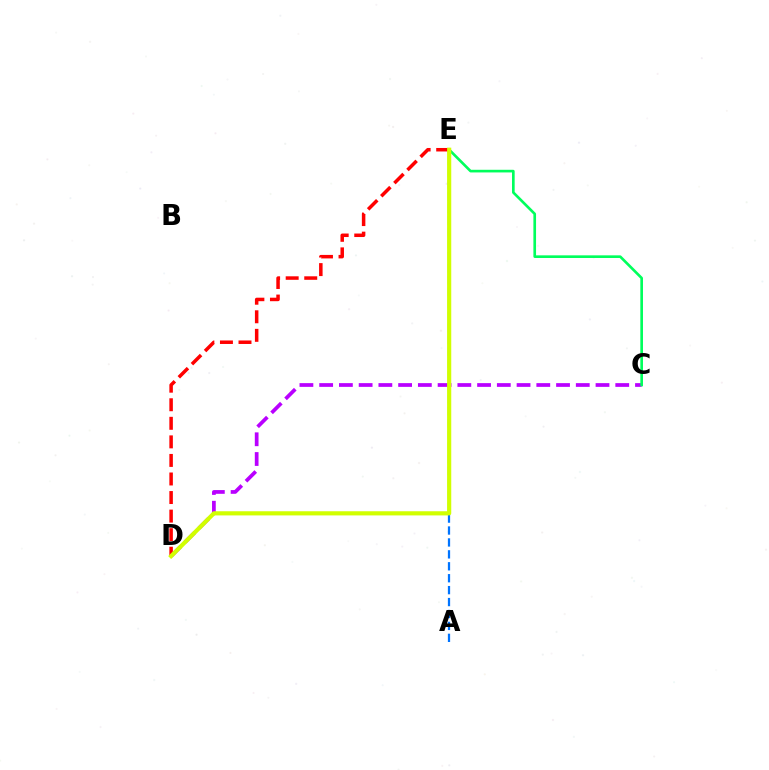{('C', 'D'): [{'color': '#b900ff', 'line_style': 'dashed', 'thickness': 2.68}], ('C', 'E'): [{'color': '#00ff5c', 'line_style': 'solid', 'thickness': 1.91}], ('A', 'E'): [{'color': '#0074ff', 'line_style': 'dashed', 'thickness': 1.62}], ('D', 'E'): [{'color': '#ff0000', 'line_style': 'dashed', 'thickness': 2.52}, {'color': '#d1ff00', 'line_style': 'solid', 'thickness': 3.0}]}